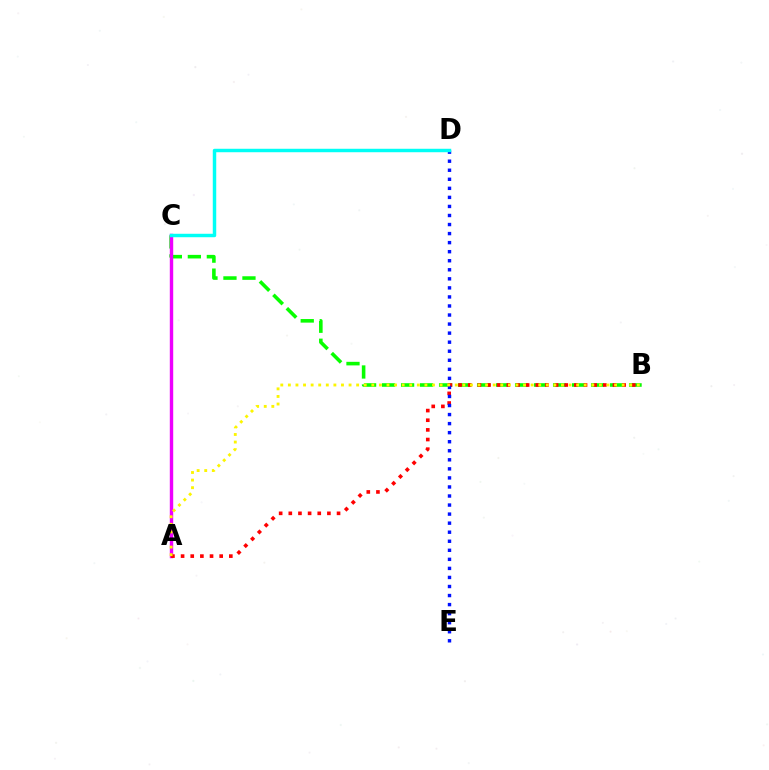{('B', 'C'): [{'color': '#08ff00', 'line_style': 'dashed', 'thickness': 2.58}], ('A', 'C'): [{'color': '#ee00ff', 'line_style': 'solid', 'thickness': 2.45}], ('A', 'B'): [{'color': '#ff0000', 'line_style': 'dotted', 'thickness': 2.62}, {'color': '#fcf500', 'line_style': 'dotted', 'thickness': 2.06}], ('D', 'E'): [{'color': '#0010ff', 'line_style': 'dotted', 'thickness': 2.46}], ('C', 'D'): [{'color': '#00fff6', 'line_style': 'solid', 'thickness': 2.49}]}